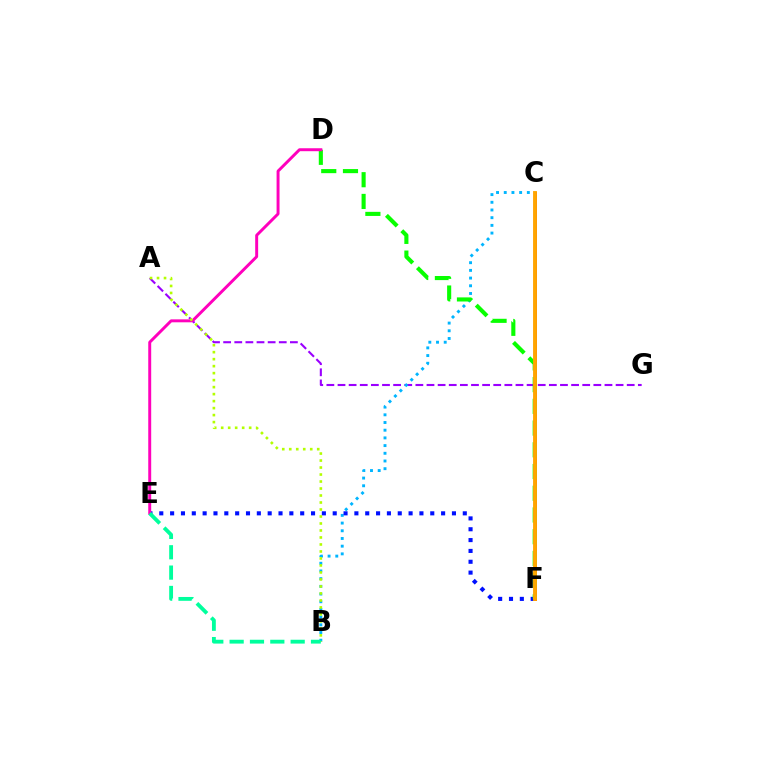{('A', 'G'): [{'color': '#9b00ff', 'line_style': 'dashed', 'thickness': 1.51}], ('B', 'C'): [{'color': '#00b5ff', 'line_style': 'dotted', 'thickness': 2.09}], ('C', 'F'): [{'color': '#ff0000', 'line_style': 'solid', 'thickness': 2.07}, {'color': '#ffa500', 'line_style': 'solid', 'thickness': 2.78}], ('E', 'F'): [{'color': '#0010ff', 'line_style': 'dotted', 'thickness': 2.95}], ('D', 'F'): [{'color': '#08ff00', 'line_style': 'dashed', 'thickness': 2.95}], ('D', 'E'): [{'color': '#ff00bd', 'line_style': 'solid', 'thickness': 2.12}], ('A', 'B'): [{'color': '#b3ff00', 'line_style': 'dotted', 'thickness': 1.9}], ('B', 'E'): [{'color': '#00ff9d', 'line_style': 'dashed', 'thickness': 2.76}]}